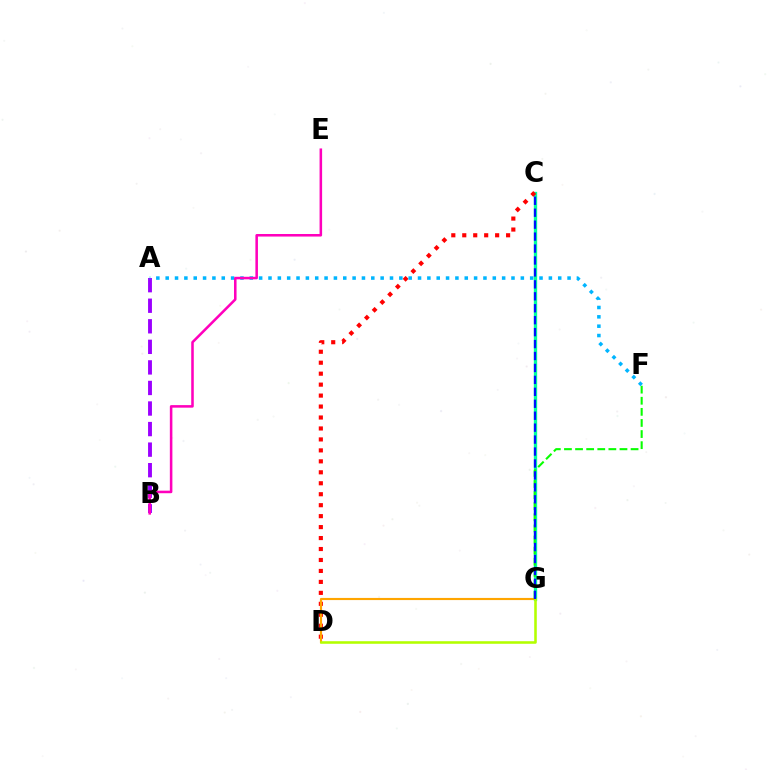{('A', 'B'): [{'color': '#9b00ff', 'line_style': 'dashed', 'thickness': 2.79}], ('C', 'G'): [{'color': '#00ff9d', 'line_style': 'solid', 'thickness': 2.4}, {'color': '#0010ff', 'line_style': 'dashed', 'thickness': 1.62}], ('C', 'D'): [{'color': '#ff0000', 'line_style': 'dotted', 'thickness': 2.98}], ('D', 'G'): [{'color': '#ffa500', 'line_style': 'solid', 'thickness': 1.55}, {'color': '#b3ff00', 'line_style': 'solid', 'thickness': 1.85}], ('F', 'G'): [{'color': '#08ff00', 'line_style': 'dashed', 'thickness': 1.51}], ('A', 'F'): [{'color': '#00b5ff', 'line_style': 'dotted', 'thickness': 2.54}], ('B', 'E'): [{'color': '#ff00bd', 'line_style': 'solid', 'thickness': 1.84}]}